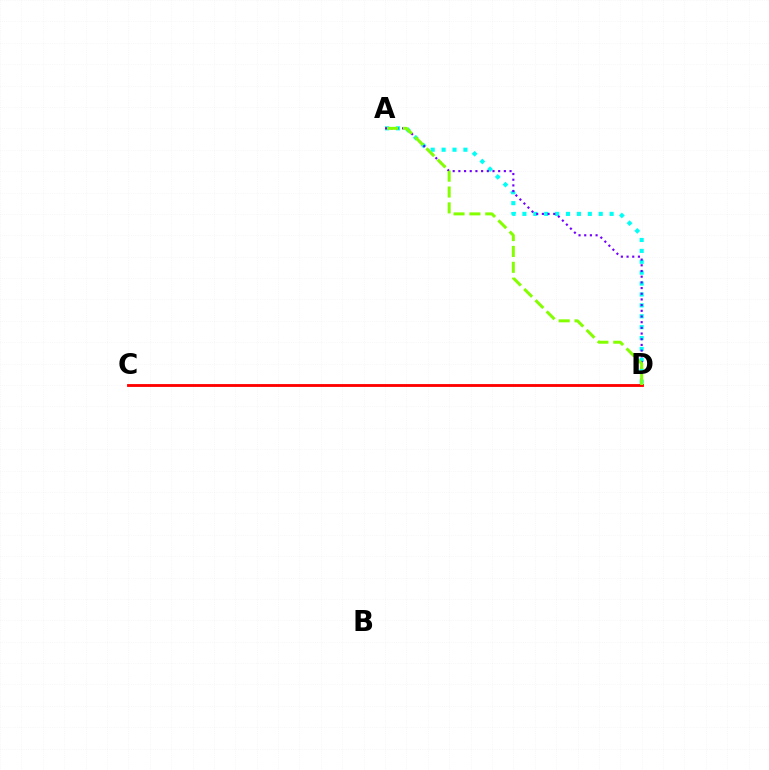{('A', 'D'): [{'color': '#00fff6', 'line_style': 'dotted', 'thickness': 2.96}, {'color': '#7200ff', 'line_style': 'dotted', 'thickness': 1.55}, {'color': '#84ff00', 'line_style': 'dashed', 'thickness': 2.16}], ('C', 'D'): [{'color': '#ff0000', 'line_style': 'solid', 'thickness': 2.04}]}